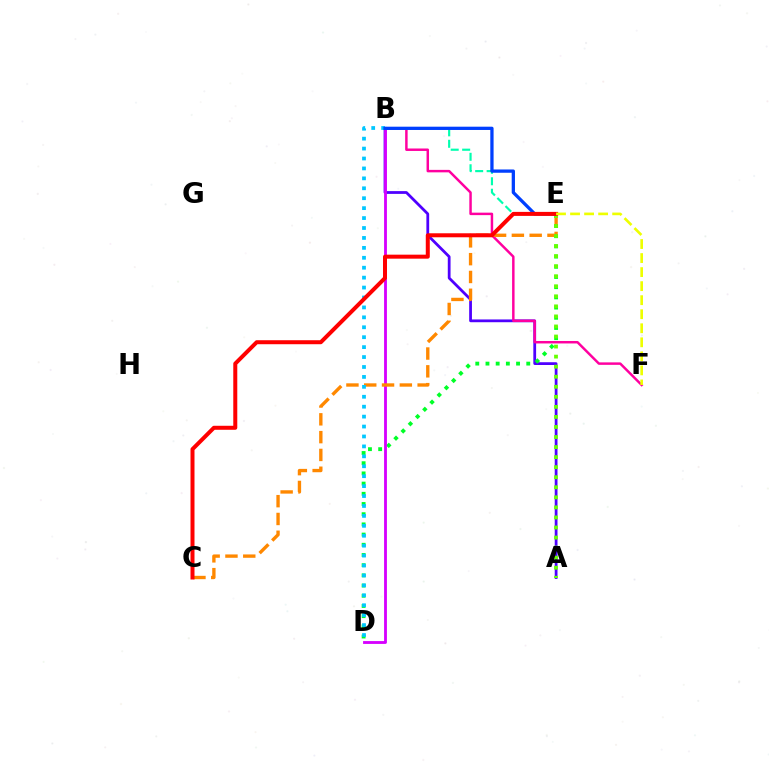{('A', 'B'): [{'color': '#4f00ff', 'line_style': 'solid', 'thickness': 1.99}], ('B', 'F'): [{'color': '#ff00a0', 'line_style': 'solid', 'thickness': 1.78}], ('B', 'E'): [{'color': '#00ffaf', 'line_style': 'dashed', 'thickness': 1.56}, {'color': '#003fff', 'line_style': 'solid', 'thickness': 2.36}], ('D', 'E'): [{'color': '#00ff27', 'line_style': 'dotted', 'thickness': 2.77}], ('B', 'D'): [{'color': '#d600ff', 'line_style': 'solid', 'thickness': 2.04}, {'color': '#00c7ff', 'line_style': 'dotted', 'thickness': 2.7}], ('C', 'E'): [{'color': '#ff8800', 'line_style': 'dashed', 'thickness': 2.42}, {'color': '#ff0000', 'line_style': 'solid', 'thickness': 2.88}], ('A', 'E'): [{'color': '#66ff00', 'line_style': 'dotted', 'thickness': 2.73}], ('E', 'F'): [{'color': '#eeff00', 'line_style': 'dashed', 'thickness': 1.91}]}